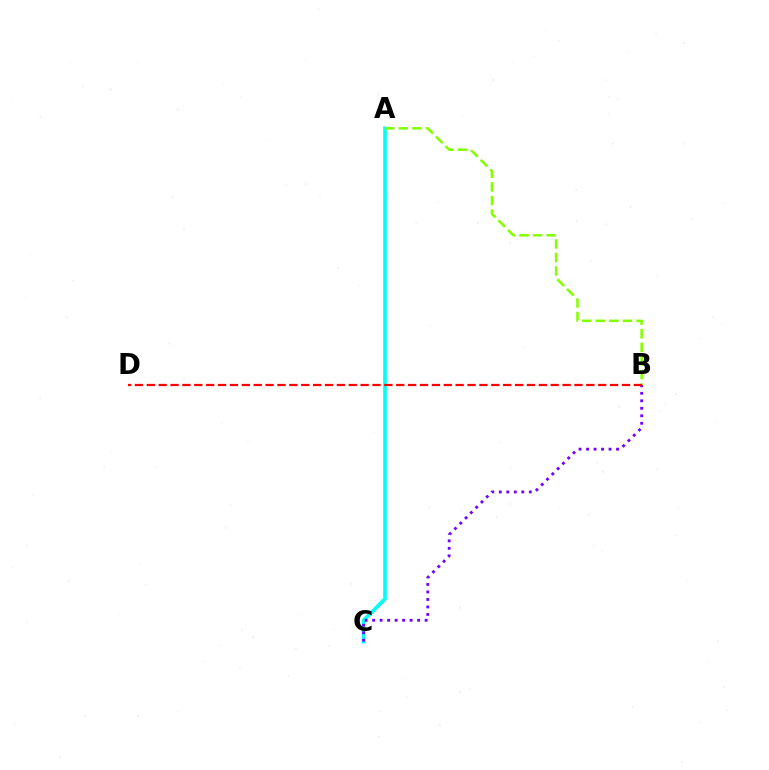{('A', 'C'): [{'color': '#00fff6', 'line_style': 'solid', 'thickness': 2.65}], ('A', 'B'): [{'color': '#84ff00', 'line_style': 'dashed', 'thickness': 1.84}], ('B', 'C'): [{'color': '#7200ff', 'line_style': 'dotted', 'thickness': 2.04}], ('B', 'D'): [{'color': '#ff0000', 'line_style': 'dashed', 'thickness': 1.61}]}